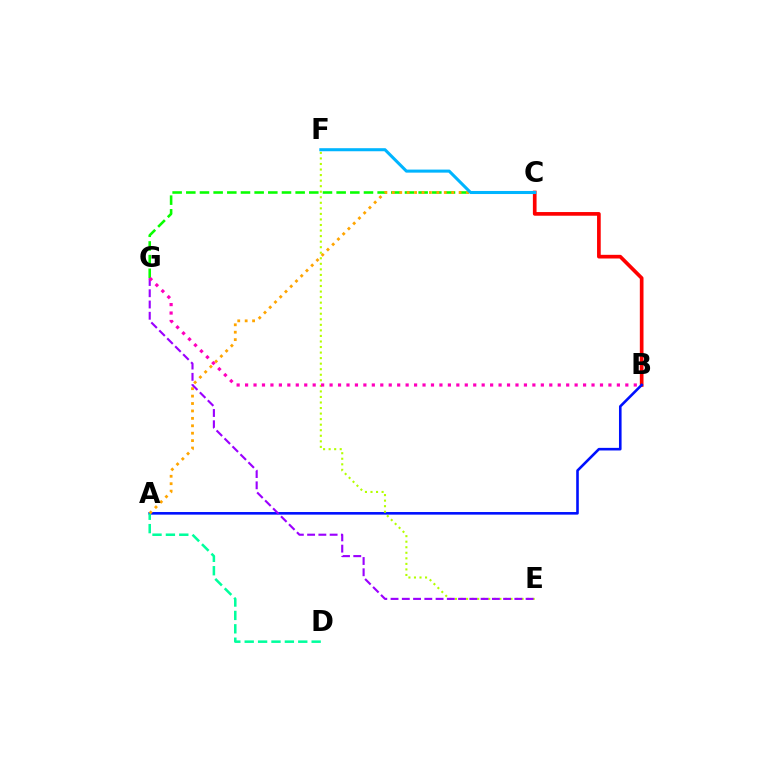{('B', 'C'): [{'color': '#ff0000', 'line_style': 'solid', 'thickness': 2.65}], ('A', 'B'): [{'color': '#0010ff', 'line_style': 'solid', 'thickness': 1.87}], ('C', 'G'): [{'color': '#08ff00', 'line_style': 'dashed', 'thickness': 1.86}], ('A', 'D'): [{'color': '#00ff9d', 'line_style': 'dashed', 'thickness': 1.82}], ('E', 'F'): [{'color': '#b3ff00', 'line_style': 'dotted', 'thickness': 1.51}], ('A', 'C'): [{'color': '#ffa500', 'line_style': 'dotted', 'thickness': 2.02}], ('C', 'F'): [{'color': '#00b5ff', 'line_style': 'solid', 'thickness': 2.2}], ('E', 'G'): [{'color': '#9b00ff', 'line_style': 'dashed', 'thickness': 1.53}], ('B', 'G'): [{'color': '#ff00bd', 'line_style': 'dotted', 'thickness': 2.3}]}